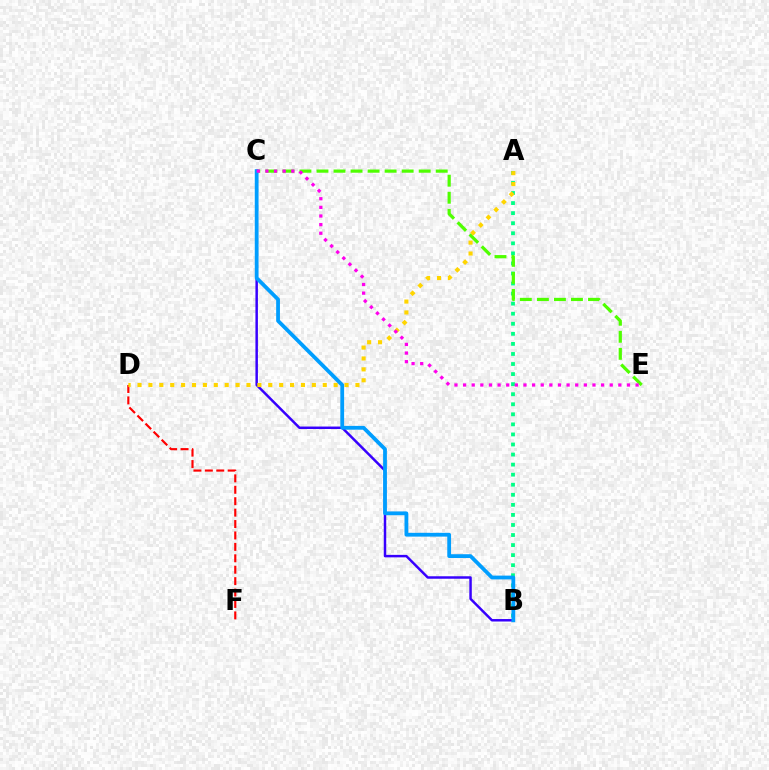{('D', 'F'): [{'color': '#ff0000', 'line_style': 'dashed', 'thickness': 1.55}], ('A', 'B'): [{'color': '#00ff86', 'line_style': 'dotted', 'thickness': 2.73}], ('C', 'E'): [{'color': '#4fff00', 'line_style': 'dashed', 'thickness': 2.31}, {'color': '#ff00ed', 'line_style': 'dotted', 'thickness': 2.34}], ('B', 'C'): [{'color': '#3700ff', 'line_style': 'solid', 'thickness': 1.78}, {'color': '#009eff', 'line_style': 'solid', 'thickness': 2.72}], ('A', 'D'): [{'color': '#ffd500', 'line_style': 'dotted', 'thickness': 2.96}]}